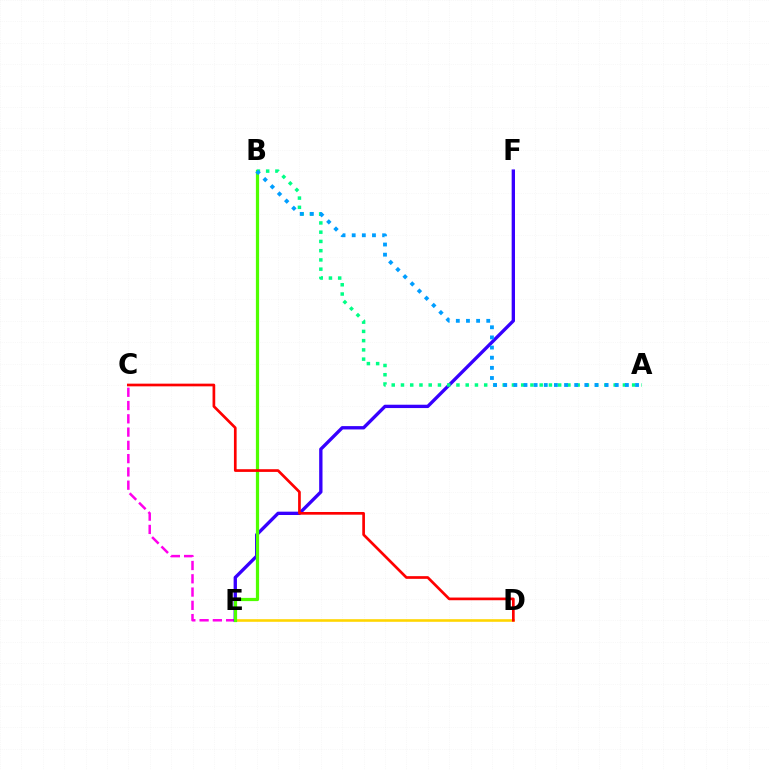{('C', 'E'): [{'color': '#ff00ed', 'line_style': 'dashed', 'thickness': 1.8}], ('D', 'E'): [{'color': '#ffd500', 'line_style': 'solid', 'thickness': 1.87}], ('E', 'F'): [{'color': '#3700ff', 'line_style': 'solid', 'thickness': 2.4}], ('B', 'E'): [{'color': '#4fff00', 'line_style': 'solid', 'thickness': 2.32}], ('A', 'B'): [{'color': '#00ff86', 'line_style': 'dotted', 'thickness': 2.51}, {'color': '#009eff', 'line_style': 'dotted', 'thickness': 2.76}], ('C', 'D'): [{'color': '#ff0000', 'line_style': 'solid', 'thickness': 1.94}]}